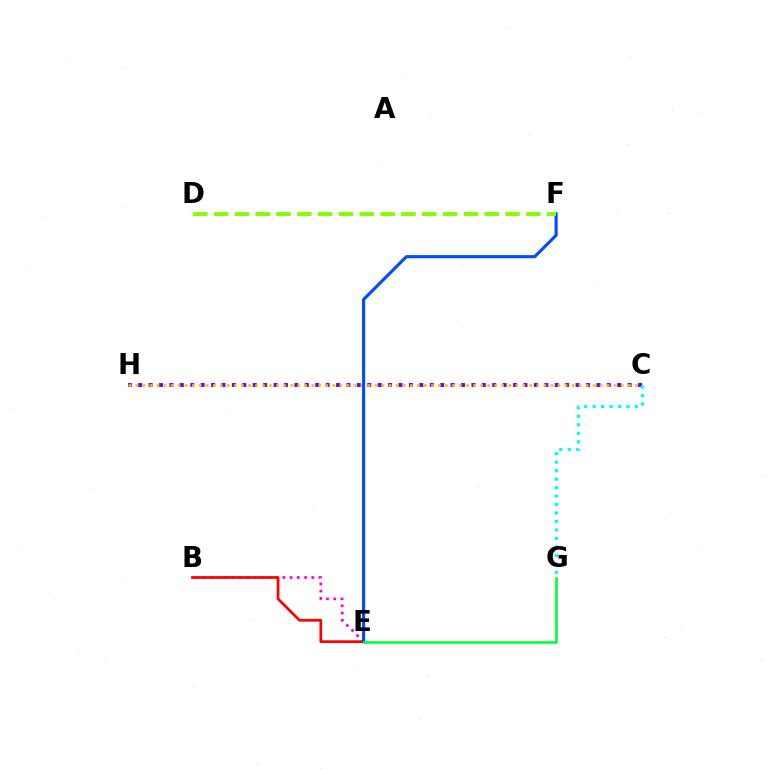{('C', 'H'): [{'color': '#7200ff', 'line_style': 'dotted', 'thickness': 2.83}, {'color': '#ffbd00', 'line_style': 'dotted', 'thickness': 1.91}], ('B', 'E'): [{'color': '#ff00cf', 'line_style': 'dotted', 'thickness': 1.96}, {'color': '#ff0000', 'line_style': 'solid', 'thickness': 1.96}], ('E', 'F'): [{'color': '#004bff', 'line_style': 'solid', 'thickness': 2.25}], ('E', 'G'): [{'color': '#00ff39', 'line_style': 'solid', 'thickness': 1.87}], ('C', 'G'): [{'color': '#00fff6', 'line_style': 'dotted', 'thickness': 2.3}], ('D', 'F'): [{'color': '#84ff00', 'line_style': 'dashed', 'thickness': 2.83}]}